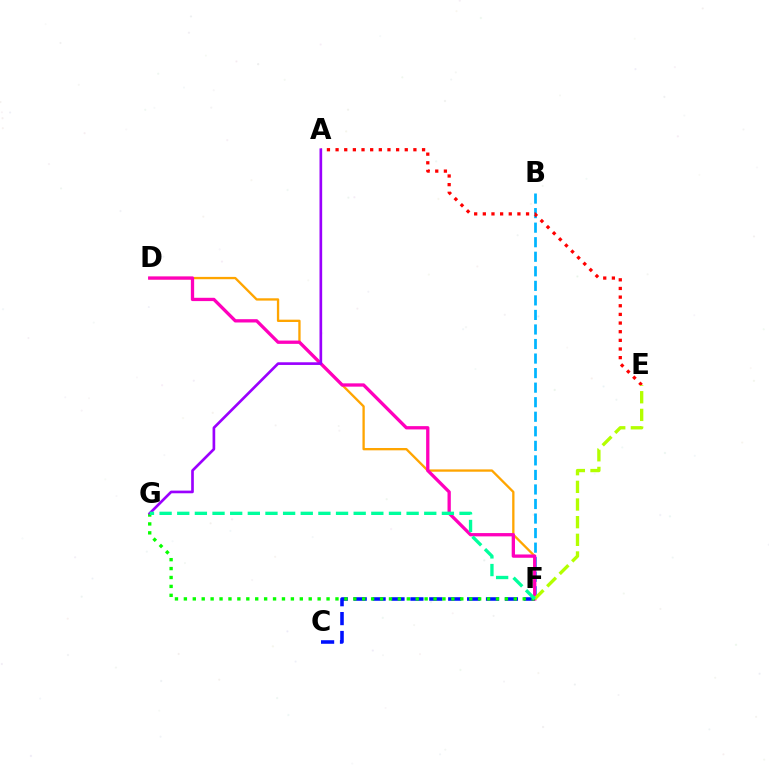{('B', 'F'): [{'color': '#00b5ff', 'line_style': 'dashed', 'thickness': 1.98}], ('D', 'F'): [{'color': '#ffa500', 'line_style': 'solid', 'thickness': 1.67}, {'color': '#ff00bd', 'line_style': 'solid', 'thickness': 2.38}], ('A', 'E'): [{'color': '#ff0000', 'line_style': 'dotted', 'thickness': 2.35}], ('C', 'F'): [{'color': '#0010ff', 'line_style': 'dashed', 'thickness': 2.57}], ('F', 'G'): [{'color': '#08ff00', 'line_style': 'dotted', 'thickness': 2.42}, {'color': '#00ff9d', 'line_style': 'dashed', 'thickness': 2.4}], ('E', 'F'): [{'color': '#b3ff00', 'line_style': 'dashed', 'thickness': 2.4}], ('A', 'G'): [{'color': '#9b00ff', 'line_style': 'solid', 'thickness': 1.92}]}